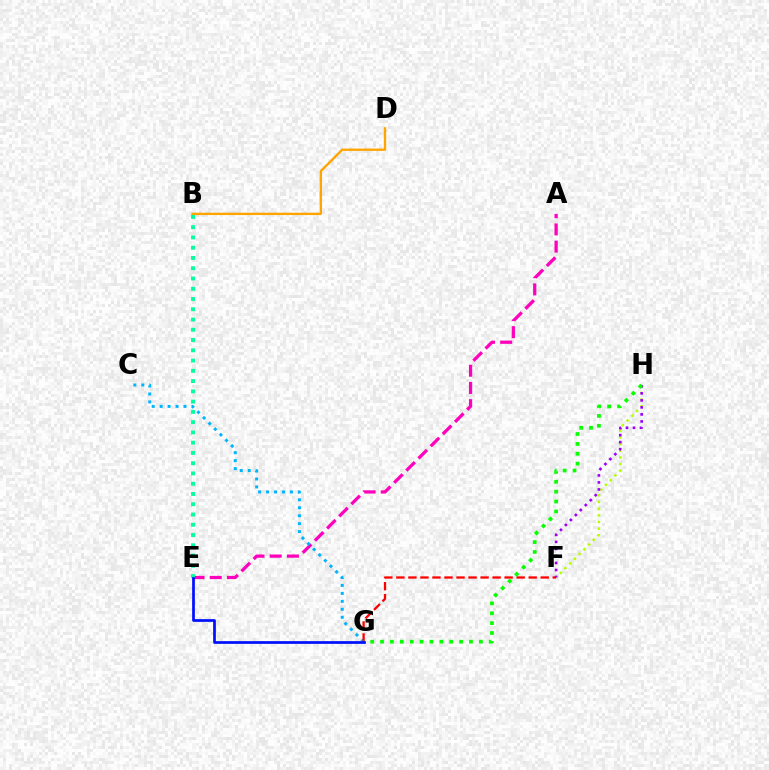{('F', 'H'): [{'color': '#b3ff00', 'line_style': 'dotted', 'thickness': 1.81}, {'color': '#9b00ff', 'line_style': 'dotted', 'thickness': 1.91}], ('A', 'E'): [{'color': '#ff00bd', 'line_style': 'dashed', 'thickness': 2.34}], ('C', 'G'): [{'color': '#00b5ff', 'line_style': 'dotted', 'thickness': 2.16}], ('B', 'D'): [{'color': '#ffa500', 'line_style': 'solid', 'thickness': 1.69}], ('F', 'G'): [{'color': '#ff0000', 'line_style': 'dashed', 'thickness': 1.63}], ('B', 'E'): [{'color': '#00ff9d', 'line_style': 'dotted', 'thickness': 2.79}], ('G', 'H'): [{'color': '#08ff00', 'line_style': 'dotted', 'thickness': 2.68}], ('E', 'G'): [{'color': '#0010ff', 'line_style': 'solid', 'thickness': 1.96}]}